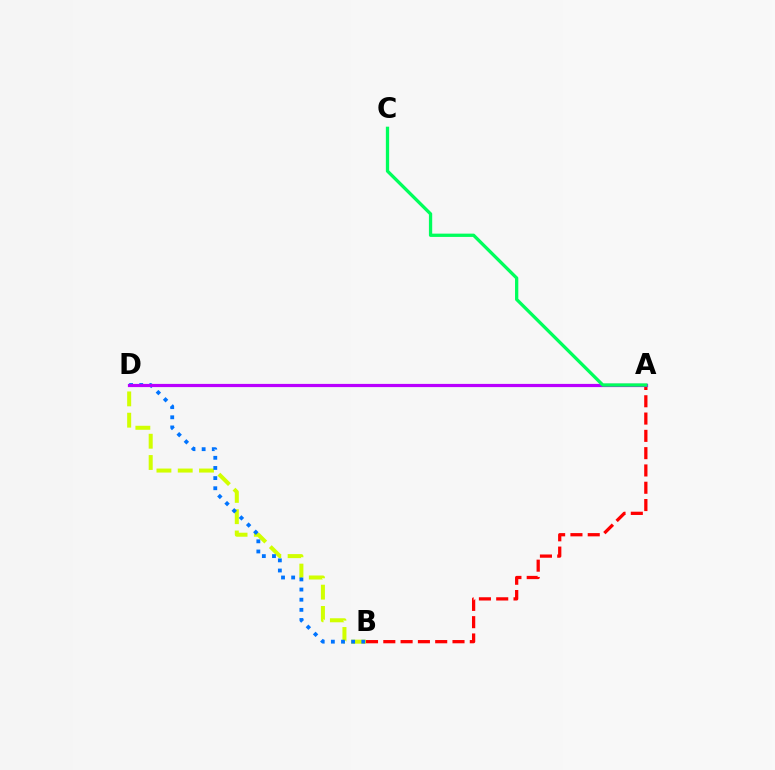{('B', 'D'): [{'color': '#d1ff00', 'line_style': 'dashed', 'thickness': 2.89}, {'color': '#0074ff', 'line_style': 'dotted', 'thickness': 2.76}], ('A', 'B'): [{'color': '#ff0000', 'line_style': 'dashed', 'thickness': 2.35}], ('A', 'D'): [{'color': '#b900ff', 'line_style': 'solid', 'thickness': 2.3}], ('A', 'C'): [{'color': '#00ff5c', 'line_style': 'solid', 'thickness': 2.37}]}